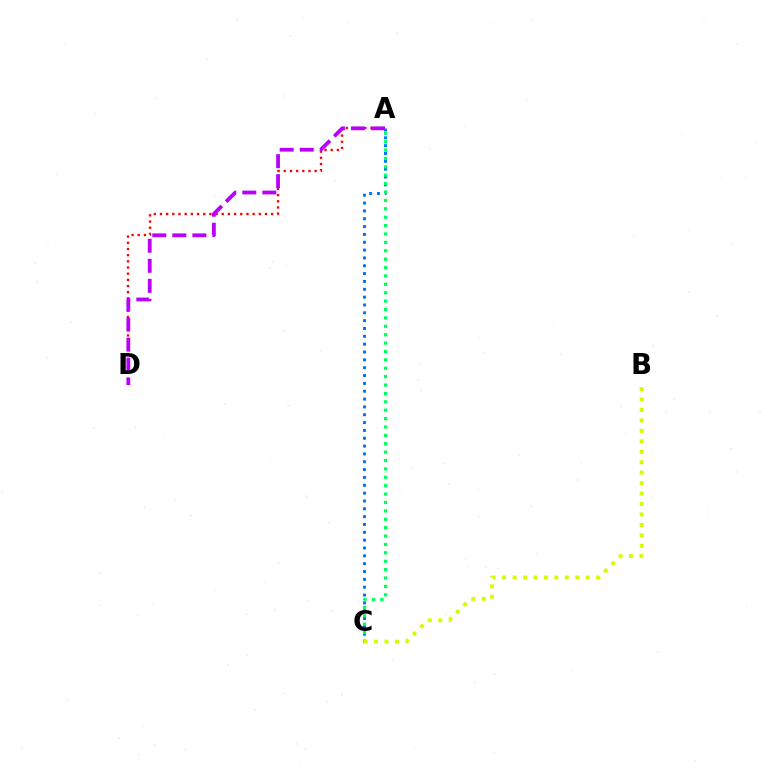{('A', 'D'): [{'color': '#ff0000', 'line_style': 'dotted', 'thickness': 1.68}, {'color': '#b900ff', 'line_style': 'dashed', 'thickness': 2.72}], ('A', 'C'): [{'color': '#0074ff', 'line_style': 'dotted', 'thickness': 2.13}, {'color': '#00ff5c', 'line_style': 'dotted', 'thickness': 2.28}], ('B', 'C'): [{'color': '#d1ff00', 'line_style': 'dotted', 'thickness': 2.84}]}